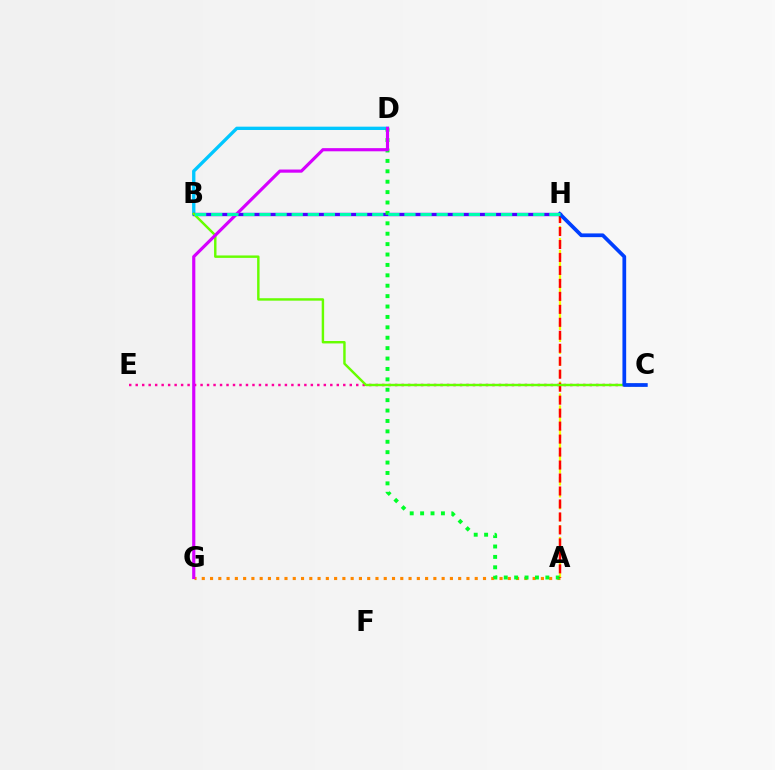{('A', 'G'): [{'color': '#ff8800', 'line_style': 'dotted', 'thickness': 2.25}], ('C', 'E'): [{'color': '#ff00a0', 'line_style': 'dotted', 'thickness': 1.76}], ('B', 'D'): [{'color': '#00c7ff', 'line_style': 'solid', 'thickness': 2.4}], ('A', 'H'): [{'color': '#eeff00', 'line_style': 'dashed', 'thickness': 1.63}, {'color': '#ff0000', 'line_style': 'dashed', 'thickness': 1.76}], ('B', 'H'): [{'color': '#4f00ff', 'line_style': 'solid', 'thickness': 2.41}, {'color': '#00ffaf', 'line_style': 'dashed', 'thickness': 2.19}], ('A', 'D'): [{'color': '#00ff27', 'line_style': 'dotted', 'thickness': 2.83}], ('B', 'C'): [{'color': '#66ff00', 'line_style': 'solid', 'thickness': 1.75}], ('D', 'G'): [{'color': '#d600ff', 'line_style': 'solid', 'thickness': 2.27}], ('C', 'H'): [{'color': '#003fff', 'line_style': 'solid', 'thickness': 2.68}]}